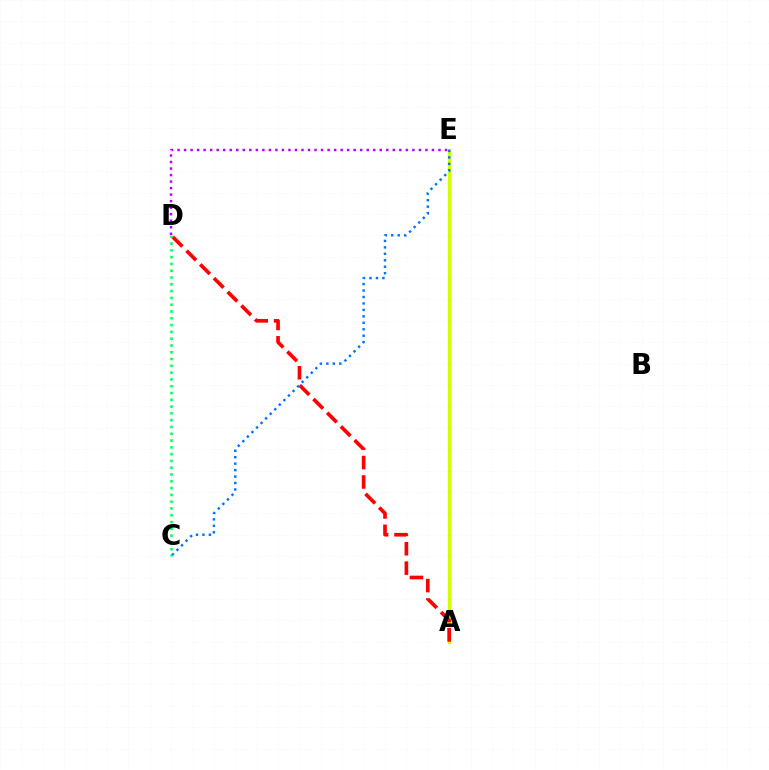{('D', 'E'): [{'color': '#b900ff', 'line_style': 'dotted', 'thickness': 1.77}], ('A', 'E'): [{'color': '#d1ff00', 'line_style': 'solid', 'thickness': 2.37}], ('A', 'D'): [{'color': '#ff0000', 'line_style': 'dashed', 'thickness': 2.64}], ('C', 'E'): [{'color': '#0074ff', 'line_style': 'dotted', 'thickness': 1.75}], ('C', 'D'): [{'color': '#00ff5c', 'line_style': 'dotted', 'thickness': 1.85}]}